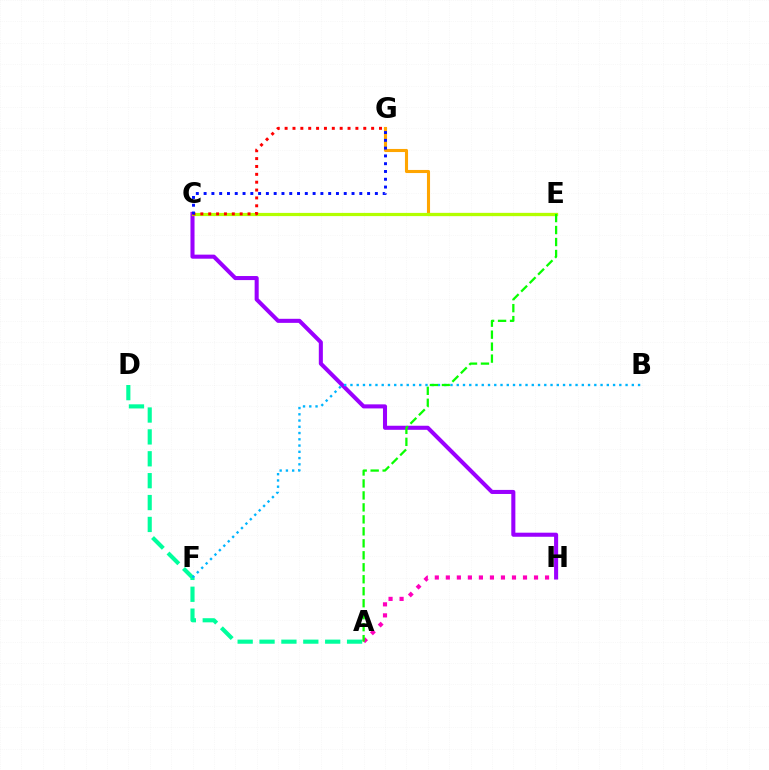{('C', 'H'): [{'color': '#9b00ff', 'line_style': 'solid', 'thickness': 2.92}], ('E', 'G'): [{'color': '#ffa500', 'line_style': 'solid', 'thickness': 2.23}], ('A', 'D'): [{'color': '#00ff9d', 'line_style': 'dashed', 'thickness': 2.97}], ('B', 'F'): [{'color': '#00b5ff', 'line_style': 'dotted', 'thickness': 1.7}], ('C', 'E'): [{'color': '#b3ff00', 'line_style': 'solid', 'thickness': 2.29}], ('C', 'G'): [{'color': '#ff0000', 'line_style': 'dotted', 'thickness': 2.14}, {'color': '#0010ff', 'line_style': 'dotted', 'thickness': 2.12}], ('A', 'H'): [{'color': '#ff00bd', 'line_style': 'dotted', 'thickness': 2.99}], ('A', 'E'): [{'color': '#08ff00', 'line_style': 'dashed', 'thickness': 1.63}]}